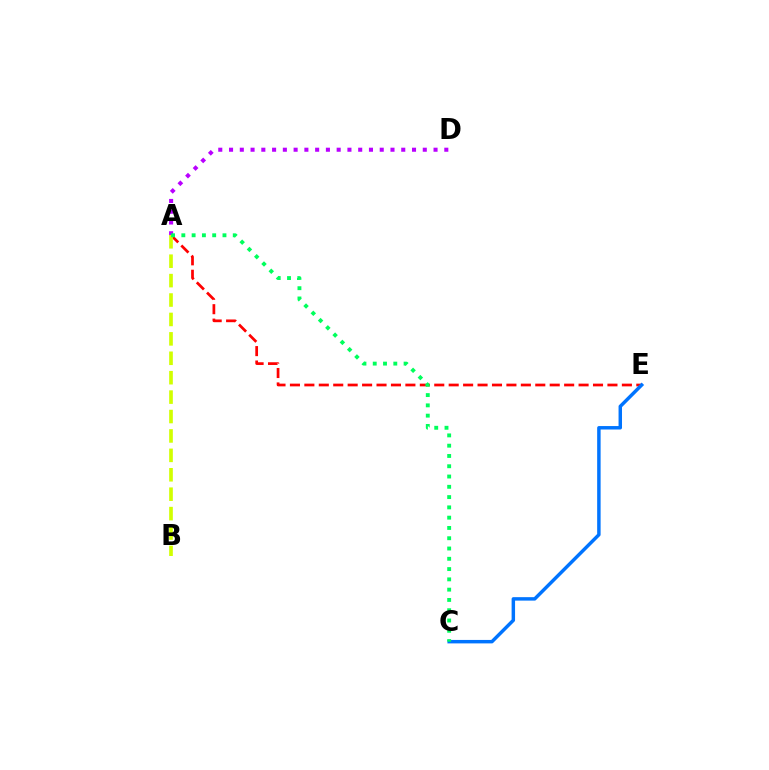{('A', 'E'): [{'color': '#ff0000', 'line_style': 'dashed', 'thickness': 1.96}], ('C', 'E'): [{'color': '#0074ff', 'line_style': 'solid', 'thickness': 2.49}], ('A', 'D'): [{'color': '#b900ff', 'line_style': 'dotted', 'thickness': 2.92}], ('A', 'B'): [{'color': '#d1ff00', 'line_style': 'dashed', 'thickness': 2.64}], ('A', 'C'): [{'color': '#00ff5c', 'line_style': 'dotted', 'thickness': 2.79}]}